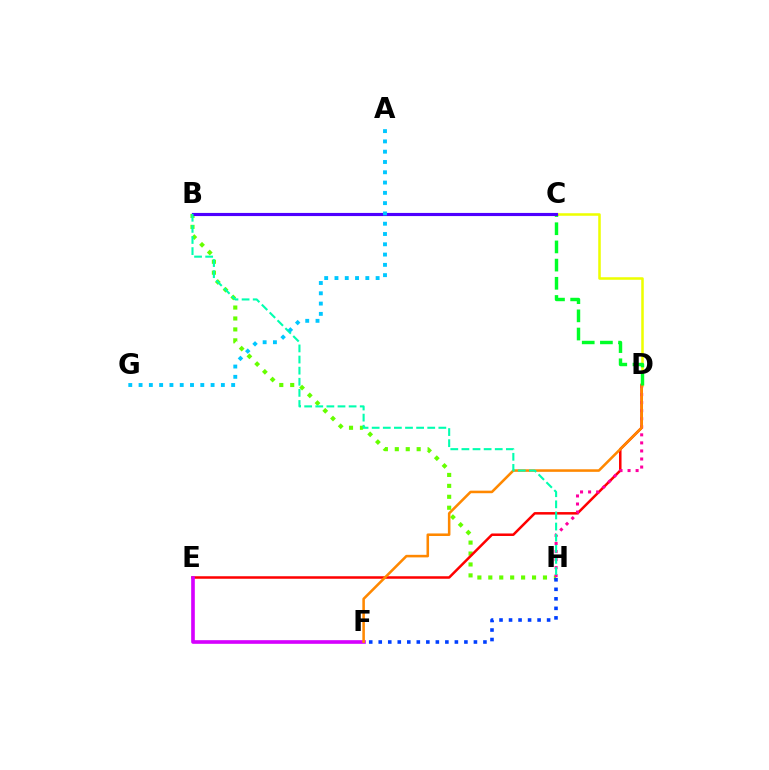{('B', 'H'): [{'color': '#66ff00', 'line_style': 'dotted', 'thickness': 2.97}, {'color': '#00ffaf', 'line_style': 'dashed', 'thickness': 1.51}], ('D', 'E'): [{'color': '#ff0000', 'line_style': 'solid', 'thickness': 1.8}], ('C', 'D'): [{'color': '#eeff00', 'line_style': 'solid', 'thickness': 1.83}, {'color': '#00ff27', 'line_style': 'dashed', 'thickness': 2.47}], ('E', 'F'): [{'color': '#d600ff', 'line_style': 'solid', 'thickness': 2.62}], ('D', 'H'): [{'color': '#ff00a0', 'line_style': 'dotted', 'thickness': 2.19}], ('D', 'F'): [{'color': '#ff8800', 'line_style': 'solid', 'thickness': 1.84}], ('F', 'H'): [{'color': '#003fff', 'line_style': 'dotted', 'thickness': 2.59}], ('B', 'C'): [{'color': '#4f00ff', 'line_style': 'solid', 'thickness': 2.26}], ('A', 'G'): [{'color': '#00c7ff', 'line_style': 'dotted', 'thickness': 2.8}]}